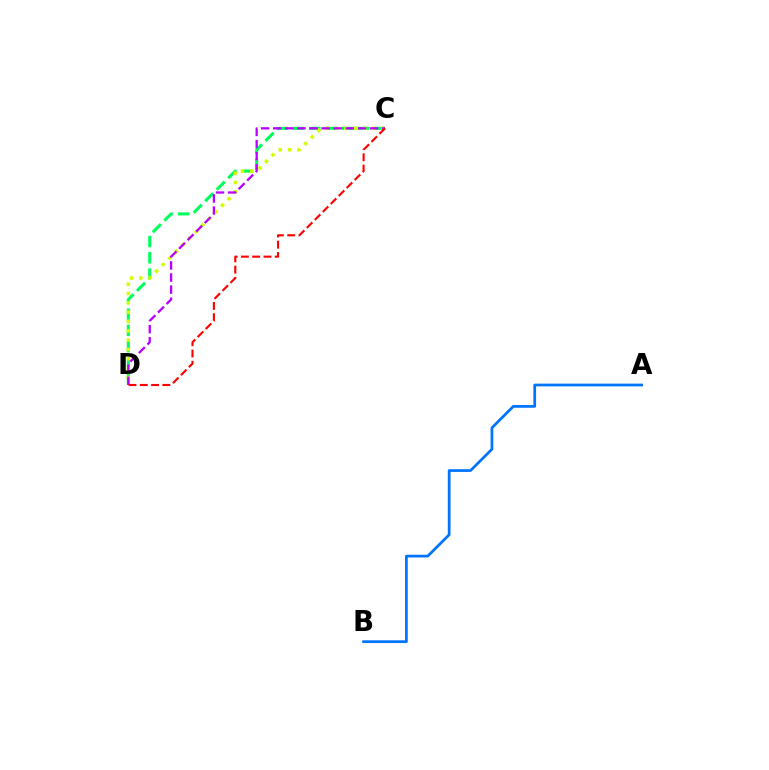{('C', 'D'): [{'color': '#00ff5c', 'line_style': 'dashed', 'thickness': 2.21}, {'color': '#d1ff00', 'line_style': 'dotted', 'thickness': 2.53}, {'color': '#b900ff', 'line_style': 'dashed', 'thickness': 1.64}, {'color': '#ff0000', 'line_style': 'dashed', 'thickness': 1.53}], ('A', 'B'): [{'color': '#0074ff', 'line_style': 'solid', 'thickness': 1.97}]}